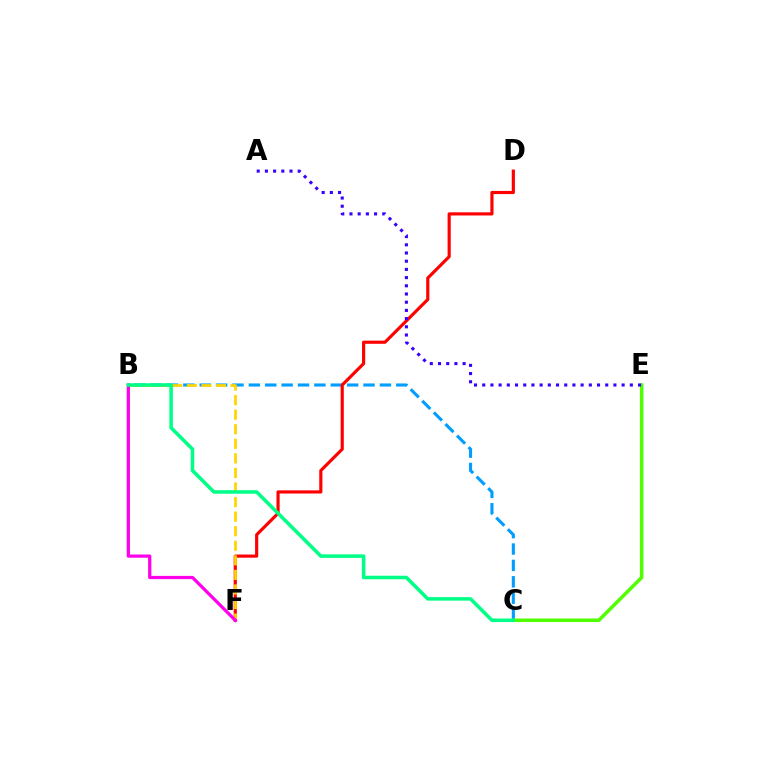{('B', 'C'): [{'color': '#009eff', 'line_style': 'dashed', 'thickness': 2.23}, {'color': '#00ff86', 'line_style': 'solid', 'thickness': 2.54}], ('D', 'F'): [{'color': '#ff0000', 'line_style': 'solid', 'thickness': 2.27}], ('B', 'F'): [{'color': '#ffd500', 'line_style': 'dashed', 'thickness': 1.98}, {'color': '#ff00ed', 'line_style': 'solid', 'thickness': 2.33}], ('C', 'E'): [{'color': '#4fff00', 'line_style': 'solid', 'thickness': 2.54}], ('A', 'E'): [{'color': '#3700ff', 'line_style': 'dotted', 'thickness': 2.23}]}